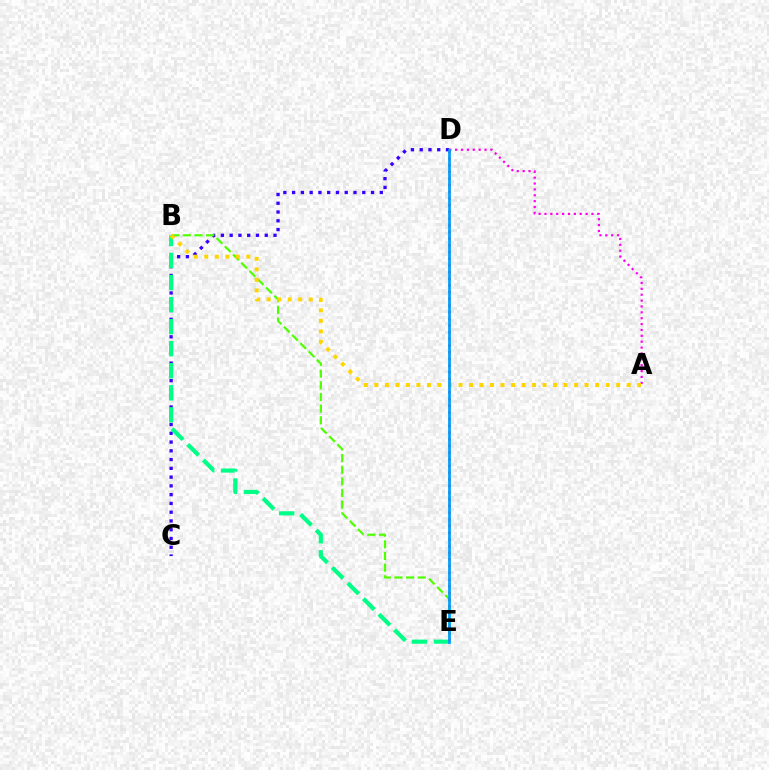{('C', 'D'): [{'color': '#3700ff', 'line_style': 'dotted', 'thickness': 2.38}], ('A', 'D'): [{'color': '#ff00ed', 'line_style': 'dotted', 'thickness': 1.6}], ('B', 'E'): [{'color': '#00ff86', 'line_style': 'dashed', 'thickness': 3.0}, {'color': '#4fff00', 'line_style': 'dashed', 'thickness': 1.58}], ('D', 'E'): [{'color': '#ff0000', 'line_style': 'dotted', 'thickness': 1.82}, {'color': '#009eff', 'line_style': 'solid', 'thickness': 1.97}], ('A', 'B'): [{'color': '#ffd500', 'line_style': 'dotted', 'thickness': 2.86}]}